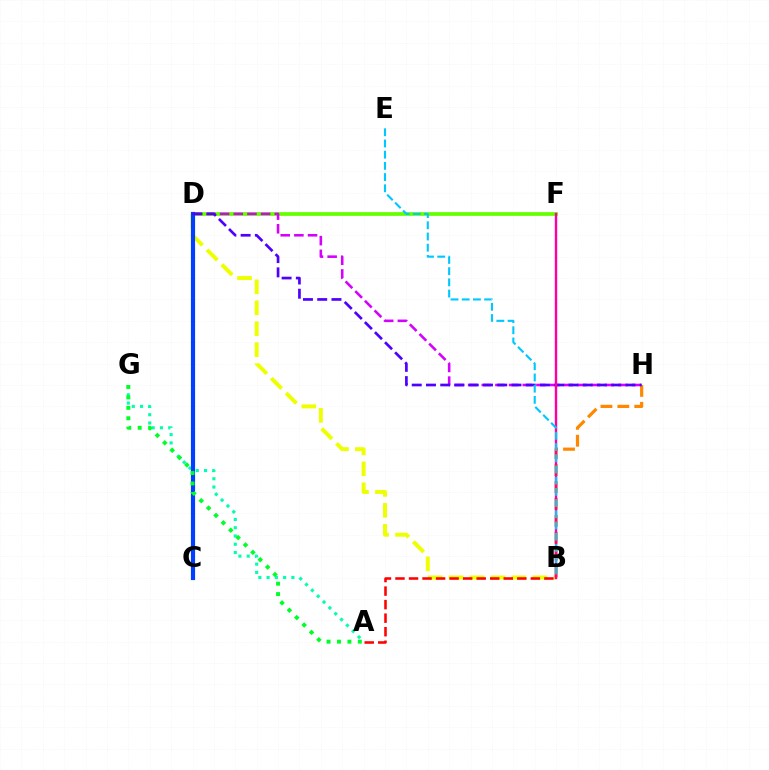{('A', 'G'): [{'color': '#00ffaf', 'line_style': 'dotted', 'thickness': 2.24}, {'color': '#00ff27', 'line_style': 'dotted', 'thickness': 2.83}], ('B', 'D'): [{'color': '#eeff00', 'line_style': 'dashed', 'thickness': 2.85}], ('D', 'F'): [{'color': '#66ff00', 'line_style': 'solid', 'thickness': 2.68}], ('D', 'H'): [{'color': '#d600ff', 'line_style': 'dashed', 'thickness': 1.86}, {'color': '#4f00ff', 'line_style': 'dashed', 'thickness': 1.94}], ('B', 'H'): [{'color': '#ff8800', 'line_style': 'dashed', 'thickness': 2.3}], ('C', 'D'): [{'color': '#003fff', 'line_style': 'solid', 'thickness': 3.0}], ('A', 'B'): [{'color': '#ff0000', 'line_style': 'dashed', 'thickness': 1.84}], ('B', 'F'): [{'color': '#ff00a0', 'line_style': 'solid', 'thickness': 1.74}], ('B', 'E'): [{'color': '#00c7ff', 'line_style': 'dashed', 'thickness': 1.52}]}